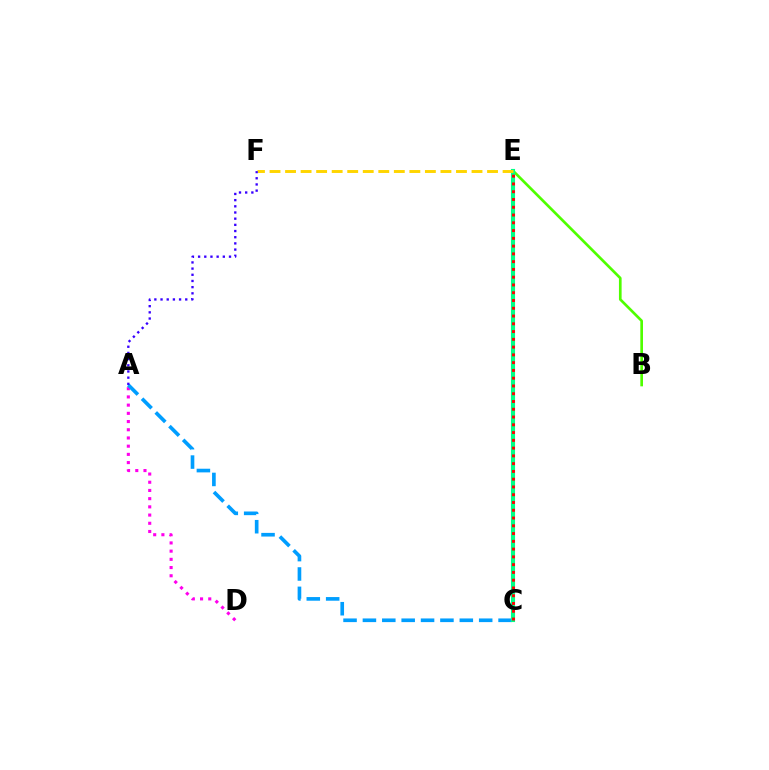{('B', 'E'): [{'color': '#4fff00', 'line_style': 'solid', 'thickness': 1.92}], ('A', 'D'): [{'color': '#ff00ed', 'line_style': 'dotted', 'thickness': 2.23}], ('A', 'C'): [{'color': '#009eff', 'line_style': 'dashed', 'thickness': 2.63}], ('C', 'E'): [{'color': '#00ff86', 'line_style': 'solid', 'thickness': 2.96}, {'color': '#ff0000', 'line_style': 'dotted', 'thickness': 2.11}], ('E', 'F'): [{'color': '#ffd500', 'line_style': 'dashed', 'thickness': 2.11}], ('A', 'F'): [{'color': '#3700ff', 'line_style': 'dotted', 'thickness': 1.68}]}